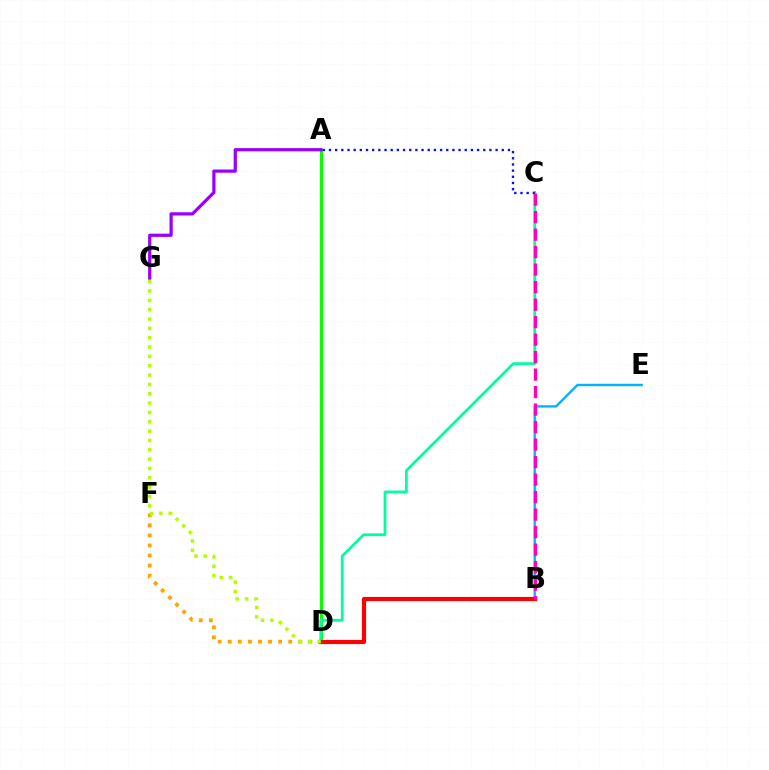{('B', 'E'): [{'color': '#00b5ff', 'line_style': 'solid', 'thickness': 1.72}], ('D', 'F'): [{'color': '#ffa500', 'line_style': 'dotted', 'thickness': 2.74}], ('A', 'D'): [{'color': '#08ff00', 'line_style': 'solid', 'thickness': 2.29}], ('C', 'D'): [{'color': '#00ff9d', 'line_style': 'solid', 'thickness': 2.0}], ('A', 'G'): [{'color': '#9b00ff', 'line_style': 'solid', 'thickness': 2.32}], ('B', 'D'): [{'color': '#ff0000', 'line_style': 'solid', 'thickness': 2.98}], ('A', 'C'): [{'color': '#0010ff', 'line_style': 'dotted', 'thickness': 1.68}], ('B', 'C'): [{'color': '#ff00bd', 'line_style': 'dashed', 'thickness': 2.38}], ('D', 'G'): [{'color': '#b3ff00', 'line_style': 'dotted', 'thickness': 2.54}]}